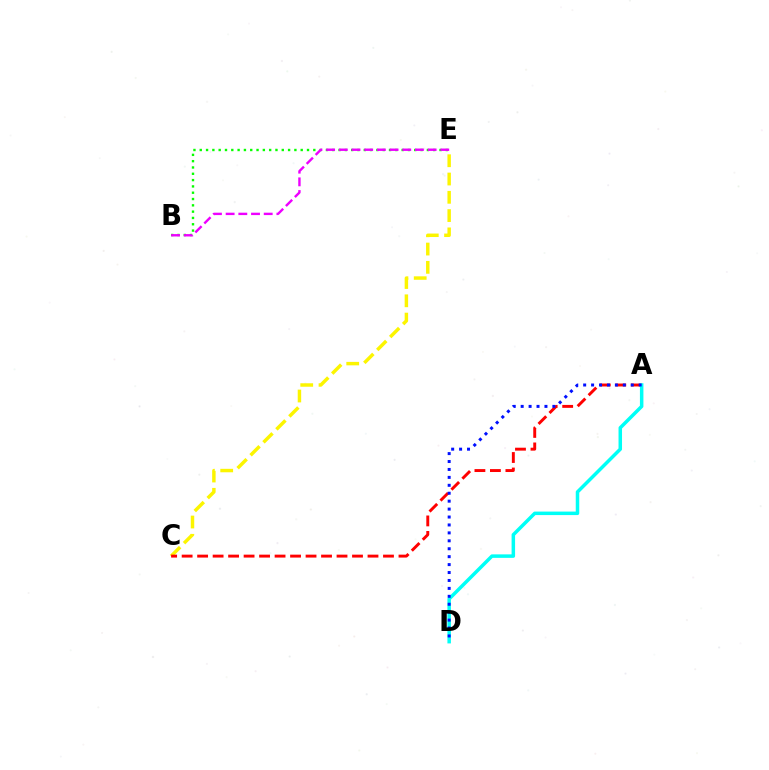{('C', 'E'): [{'color': '#fcf500', 'line_style': 'dashed', 'thickness': 2.48}], ('B', 'E'): [{'color': '#08ff00', 'line_style': 'dotted', 'thickness': 1.71}, {'color': '#ee00ff', 'line_style': 'dashed', 'thickness': 1.72}], ('A', 'C'): [{'color': '#ff0000', 'line_style': 'dashed', 'thickness': 2.1}], ('A', 'D'): [{'color': '#00fff6', 'line_style': 'solid', 'thickness': 2.52}, {'color': '#0010ff', 'line_style': 'dotted', 'thickness': 2.15}]}